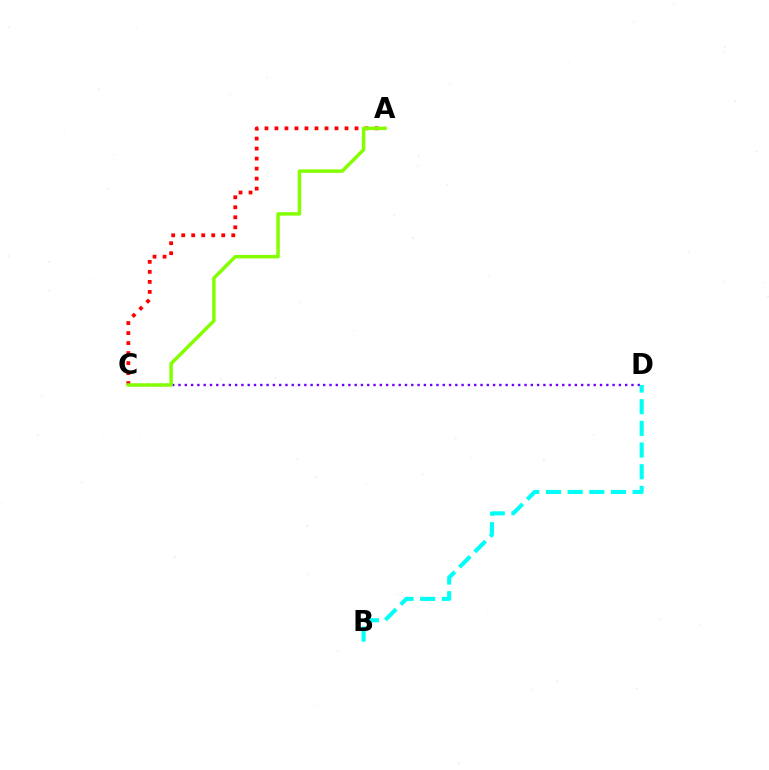{('A', 'C'): [{'color': '#ff0000', 'line_style': 'dotted', 'thickness': 2.72}, {'color': '#84ff00', 'line_style': 'solid', 'thickness': 2.49}], ('C', 'D'): [{'color': '#7200ff', 'line_style': 'dotted', 'thickness': 1.71}], ('B', 'D'): [{'color': '#00fff6', 'line_style': 'dashed', 'thickness': 2.95}]}